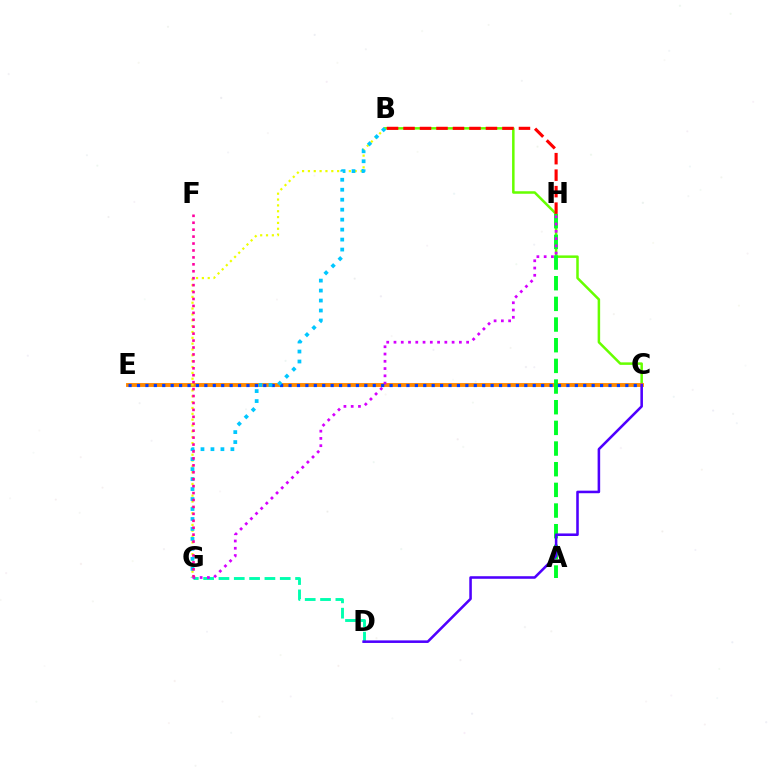{('D', 'G'): [{'color': '#00ffaf', 'line_style': 'dashed', 'thickness': 2.08}], ('B', 'C'): [{'color': '#66ff00', 'line_style': 'solid', 'thickness': 1.81}], ('C', 'E'): [{'color': '#ff8800', 'line_style': 'solid', 'thickness': 2.78}, {'color': '#003fff', 'line_style': 'dotted', 'thickness': 2.29}], ('B', 'H'): [{'color': '#ff0000', 'line_style': 'dashed', 'thickness': 2.24}], ('A', 'H'): [{'color': '#00ff27', 'line_style': 'dashed', 'thickness': 2.81}], ('C', 'D'): [{'color': '#4f00ff', 'line_style': 'solid', 'thickness': 1.84}], ('G', 'H'): [{'color': '#d600ff', 'line_style': 'dotted', 'thickness': 1.97}], ('B', 'G'): [{'color': '#eeff00', 'line_style': 'dotted', 'thickness': 1.59}, {'color': '#00c7ff', 'line_style': 'dotted', 'thickness': 2.71}], ('F', 'G'): [{'color': '#ff00a0', 'line_style': 'dotted', 'thickness': 1.88}]}